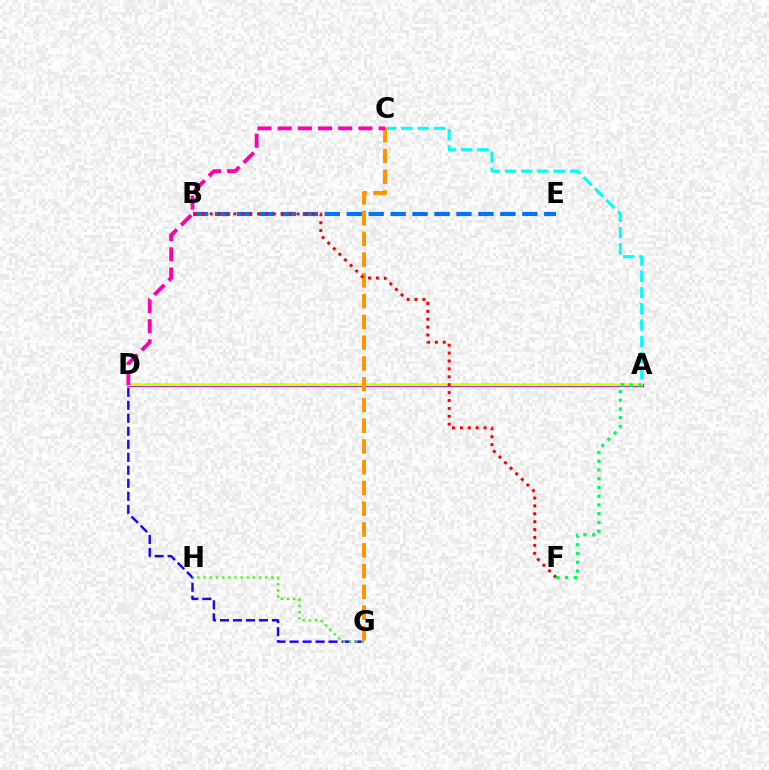{('D', 'G'): [{'color': '#2500ff', 'line_style': 'dashed', 'thickness': 1.77}], ('B', 'E'): [{'color': '#0074ff', 'line_style': 'dashed', 'thickness': 2.98}], ('A', 'C'): [{'color': '#00fff6', 'line_style': 'dashed', 'thickness': 2.21}], ('A', 'D'): [{'color': '#b900ff', 'line_style': 'solid', 'thickness': 2.36}, {'color': '#d1ff00', 'line_style': 'solid', 'thickness': 1.72}], ('G', 'H'): [{'color': '#3dff00', 'line_style': 'dotted', 'thickness': 1.67}], ('C', 'G'): [{'color': '#ff9400', 'line_style': 'dashed', 'thickness': 2.82}], ('B', 'F'): [{'color': '#ff0000', 'line_style': 'dotted', 'thickness': 2.15}], ('C', 'D'): [{'color': '#ff00ac', 'line_style': 'dashed', 'thickness': 2.74}], ('A', 'F'): [{'color': '#00ff5c', 'line_style': 'dotted', 'thickness': 2.37}]}